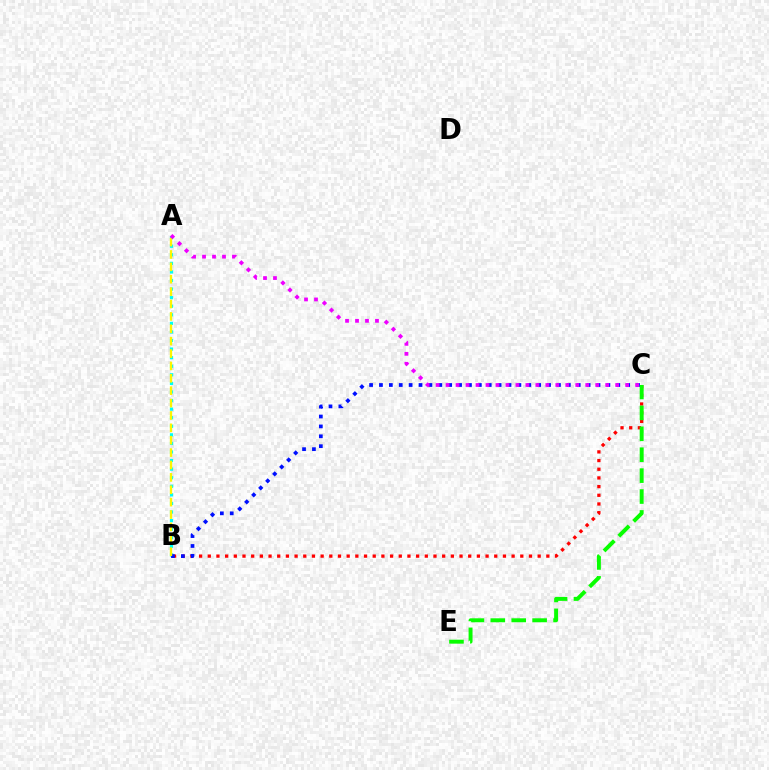{('B', 'C'): [{'color': '#ff0000', 'line_style': 'dotted', 'thickness': 2.36}, {'color': '#0010ff', 'line_style': 'dotted', 'thickness': 2.69}], ('A', 'B'): [{'color': '#00fff6', 'line_style': 'dotted', 'thickness': 2.33}, {'color': '#fcf500', 'line_style': 'dashed', 'thickness': 1.68}], ('C', 'E'): [{'color': '#08ff00', 'line_style': 'dashed', 'thickness': 2.84}], ('A', 'C'): [{'color': '#ee00ff', 'line_style': 'dotted', 'thickness': 2.71}]}